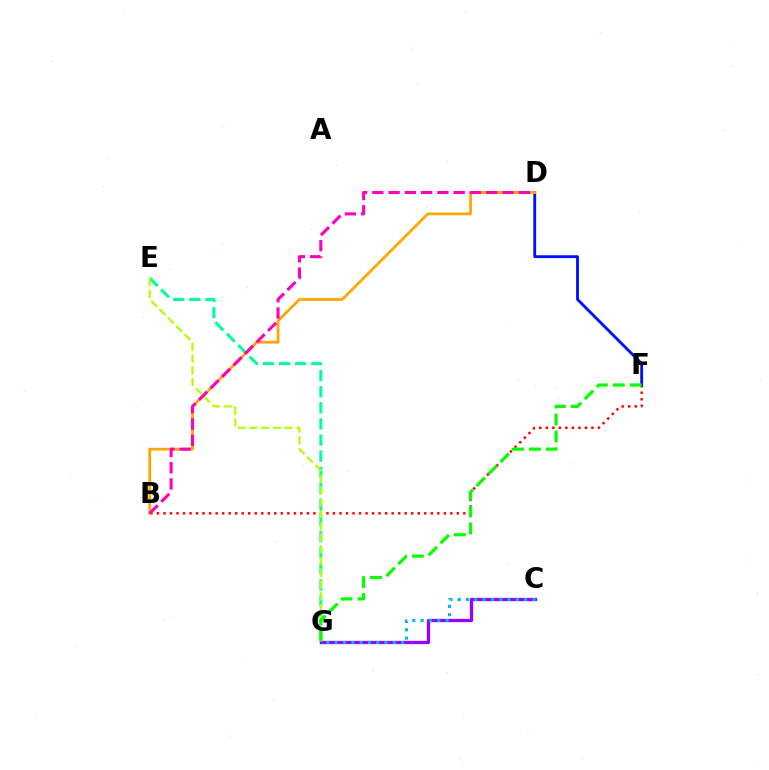{('C', 'G'): [{'color': '#9b00ff', 'line_style': 'solid', 'thickness': 2.37}, {'color': '#00b5ff', 'line_style': 'dotted', 'thickness': 2.26}], ('B', 'F'): [{'color': '#ff0000', 'line_style': 'dotted', 'thickness': 1.77}], ('E', 'G'): [{'color': '#00ff9d', 'line_style': 'dashed', 'thickness': 2.19}, {'color': '#b3ff00', 'line_style': 'dashed', 'thickness': 1.6}], ('D', 'F'): [{'color': '#0010ff', 'line_style': 'solid', 'thickness': 2.05}], ('B', 'D'): [{'color': '#ffa500', 'line_style': 'solid', 'thickness': 1.97}, {'color': '#ff00bd', 'line_style': 'dashed', 'thickness': 2.21}], ('F', 'G'): [{'color': '#08ff00', 'line_style': 'dashed', 'thickness': 2.3}]}